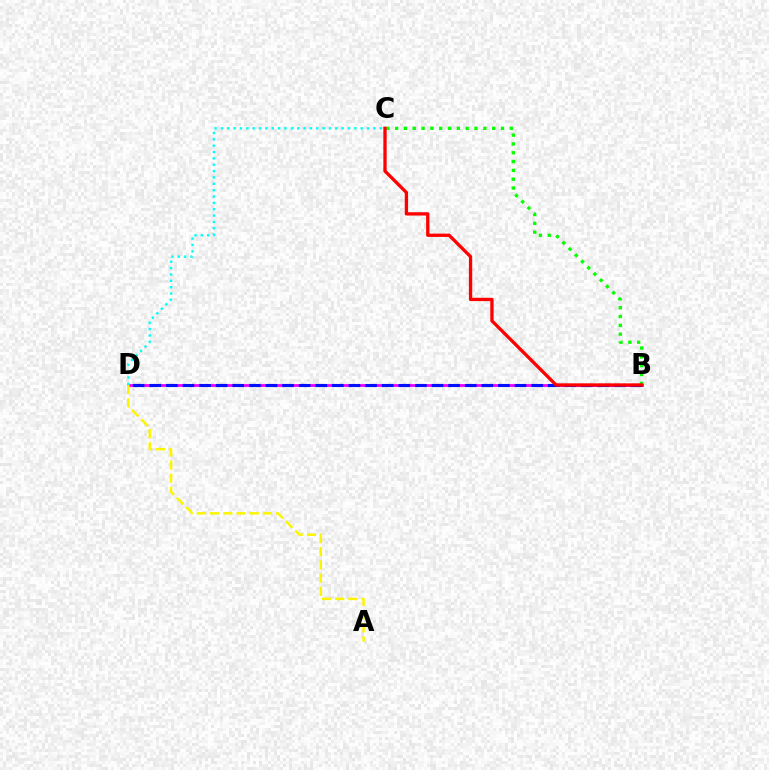{('B', 'C'): [{'color': '#08ff00', 'line_style': 'dotted', 'thickness': 2.4}, {'color': '#ff0000', 'line_style': 'solid', 'thickness': 2.38}], ('B', 'D'): [{'color': '#ee00ff', 'line_style': 'solid', 'thickness': 2.0}, {'color': '#0010ff', 'line_style': 'dashed', 'thickness': 2.26}], ('C', 'D'): [{'color': '#00fff6', 'line_style': 'dotted', 'thickness': 1.73}], ('A', 'D'): [{'color': '#fcf500', 'line_style': 'dashed', 'thickness': 1.79}]}